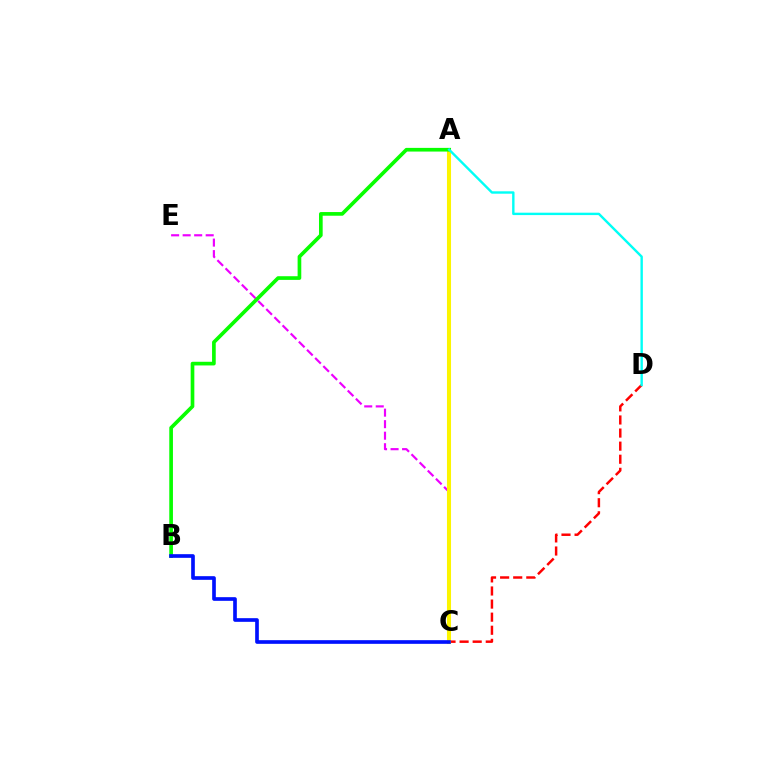{('C', 'E'): [{'color': '#ee00ff', 'line_style': 'dashed', 'thickness': 1.57}], ('C', 'D'): [{'color': '#ff0000', 'line_style': 'dashed', 'thickness': 1.78}], ('A', 'C'): [{'color': '#fcf500', 'line_style': 'solid', 'thickness': 2.92}], ('A', 'B'): [{'color': '#08ff00', 'line_style': 'solid', 'thickness': 2.64}], ('B', 'C'): [{'color': '#0010ff', 'line_style': 'solid', 'thickness': 2.64}], ('A', 'D'): [{'color': '#00fff6', 'line_style': 'solid', 'thickness': 1.73}]}